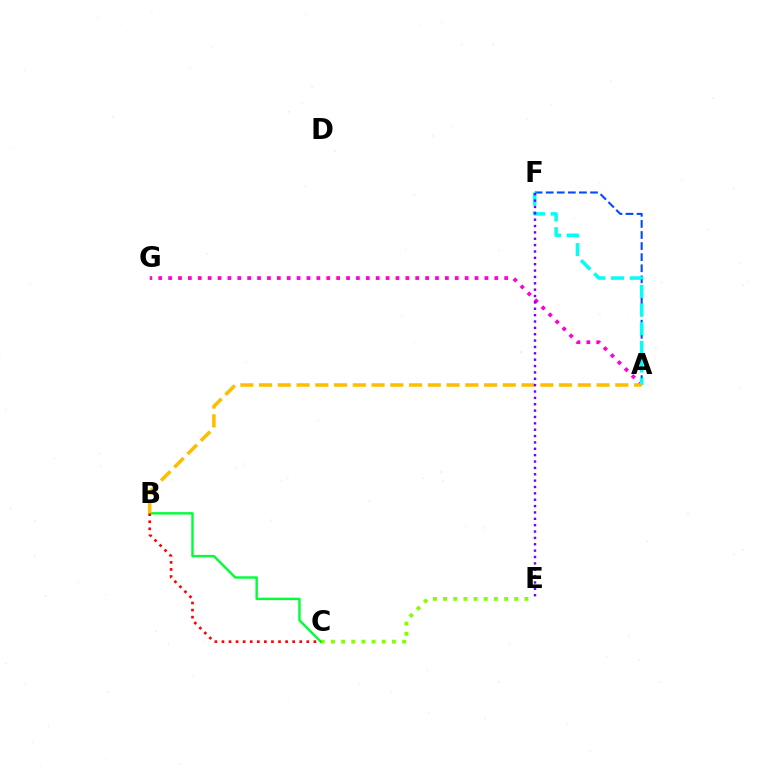{('A', 'G'): [{'color': '#ff00cf', 'line_style': 'dotted', 'thickness': 2.69}], ('A', 'F'): [{'color': '#004bff', 'line_style': 'dashed', 'thickness': 1.51}, {'color': '#00fff6', 'line_style': 'dashed', 'thickness': 2.54}], ('C', 'E'): [{'color': '#84ff00', 'line_style': 'dotted', 'thickness': 2.76}], ('B', 'C'): [{'color': '#00ff39', 'line_style': 'solid', 'thickness': 1.74}, {'color': '#ff0000', 'line_style': 'dotted', 'thickness': 1.92}], ('A', 'B'): [{'color': '#ffbd00', 'line_style': 'dashed', 'thickness': 2.55}], ('E', 'F'): [{'color': '#7200ff', 'line_style': 'dotted', 'thickness': 1.73}]}